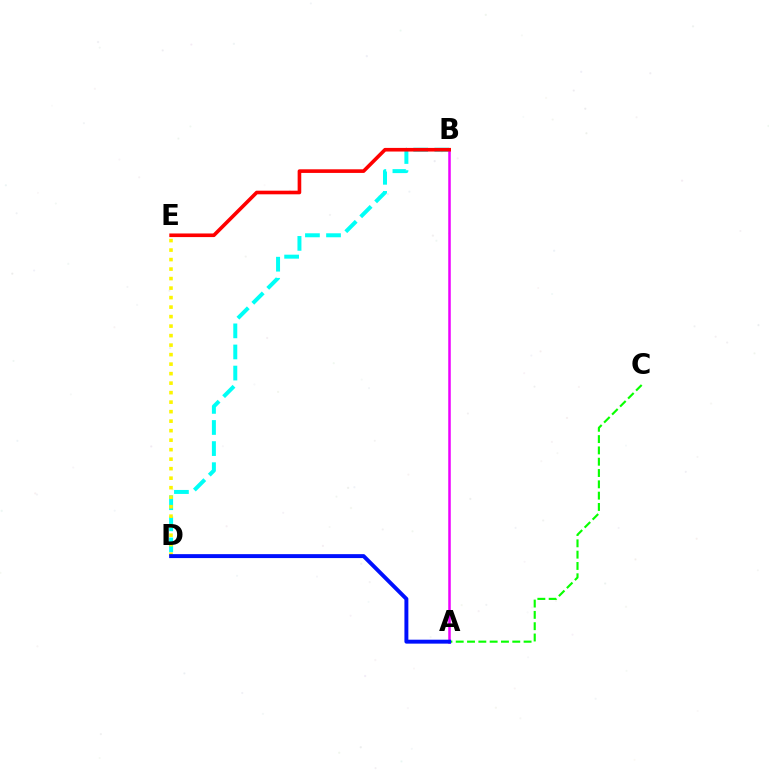{('A', 'C'): [{'color': '#08ff00', 'line_style': 'dashed', 'thickness': 1.54}], ('B', 'D'): [{'color': '#00fff6', 'line_style': 'dashed', 'thickness': 2.87}], ('A', 'B'): [{'color': '#ee00ff', 'line_style': 'solid', 'thickness': 1.81}], ('D', 'E'): [{'color': '#fcf500', 'line_style': 'dotted', 'thickness': 2.58}], ('B', 'E'): [{'color': '#ff0000', 'line_style': 'solid', 'thickness': 2.61}], ('A', 'D'): [{'color': '#0010ff', 'line_style': 'solid', 'thickness': 2.83}]}